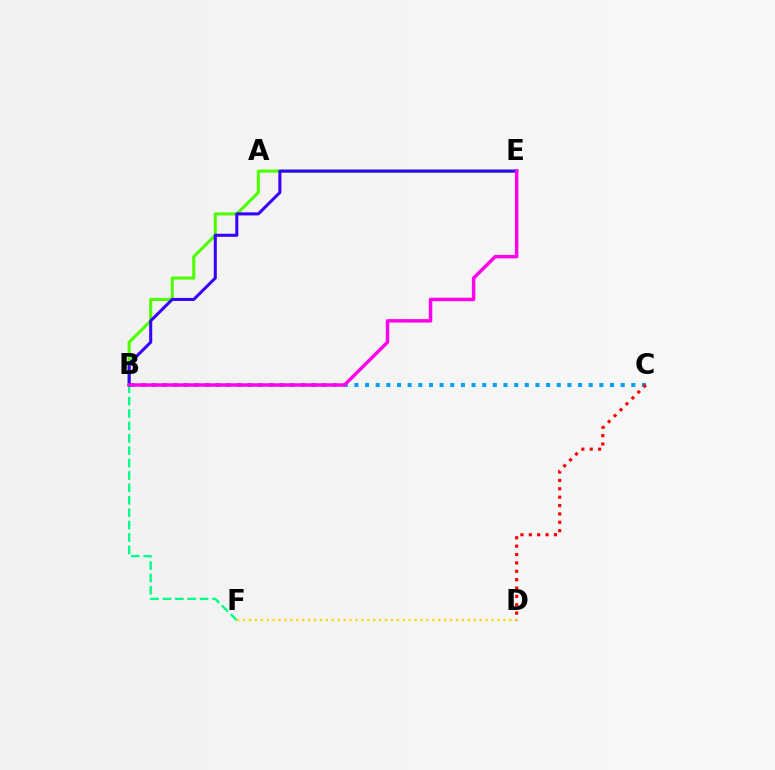{('B', 'E'): [{'color': '#4fff00', 'line_style': 'solid', 'thickness': 2.24}, {'color': '#3700ff', 'line_style': 'solid', 'thickness': 2.19}, {'color': '#ff00ed', 'line_style': 'solid', 'thickness': 2.49}], ('B', 'C'): [{'color': '#009eff', 'line_style': 'dotted', 'thickness': 2.89}], ('B', 'F'): [{'color': '#00ff86', 'line_style': 'dashed', 'thickness': 1.68}], ('D', 'F'): [{'color': '#ffd500', 'line_style': 'dotted', 'thickness': 1.61}], ('C', 'D'): [{'color': '#ff0000', 'line_style': 'dotted', 'thickness': 2.27}]}